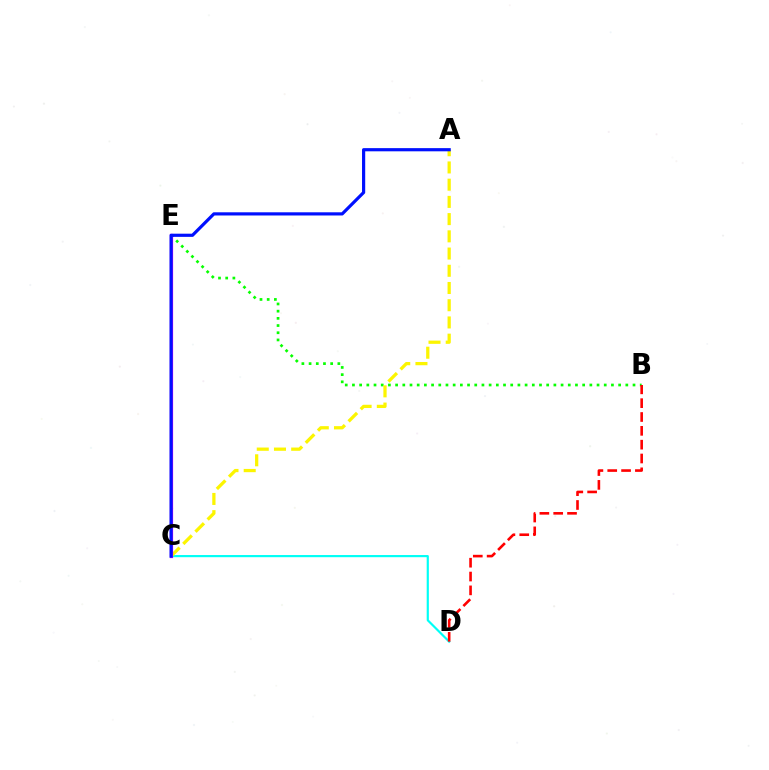{('C', 'D'): [{'color': '#00fff6', 'line_style': 'solid', 'thickness': 1.56}], ('B', 'E'): [{'color': '#08ff00', 'line_style': 'dotted', 'thickness': 1.95}], ('B', 'D'): [{'color': '#ff0000', 'line_style': 'dashed', 'thickness': 1.88}], ('A', 'C'): [{'color': '#fcf500', 'line_style': 'dashed', 'thickness': 2.34}, {'color': '#0010ff', 'line_style': 'solid', 'thickness': 2.29}], ('C', 'E'): [{'color': '#ee00ff', 'line_style': 'solid', 'thickness': 2.32}]}